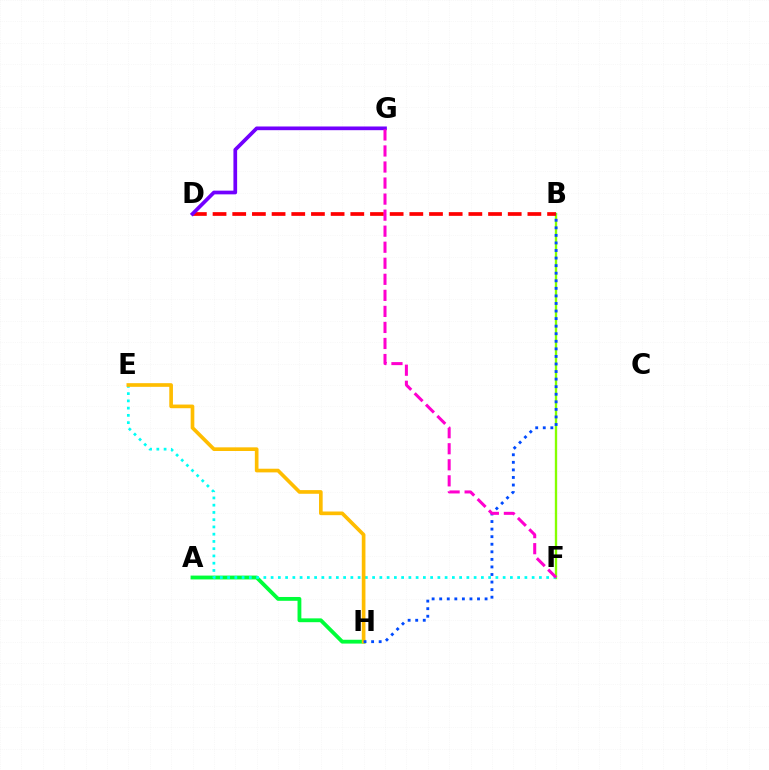{('B', 'F'): [{'color': '#84ff00', 'line_style': 'solid', 'thickness': 1.69}], ('A', 'H'): [{'color': '#00ff39', 'line_style': 'solid', 'thickness': 2.75}], ('B', 'D'): [{'color': '#ff0000', 'line_style': 'dashed', 'thickness': 2.67}], ('E', 'F'): [{'color': '#00fff6', 'line_style': 'dotted', 'thickness': 1.97}], ('E', 'H'): [{'color': '#ffbd00', 'line_style': 'solid', 'thickness': 2.64}], ('D', 'G'): [{'color': '#7200ff', 'line_style': 'solid', 'thickness': 2.67}], ('B', 'H'): [{'color': '#004bff', 'line_style': 'dotted', 'thickness': 2.06}], ('F', 'G'): [{'color': '#ff00cf', 'line_style': 'dashed', 'thickness': 2.18}]}